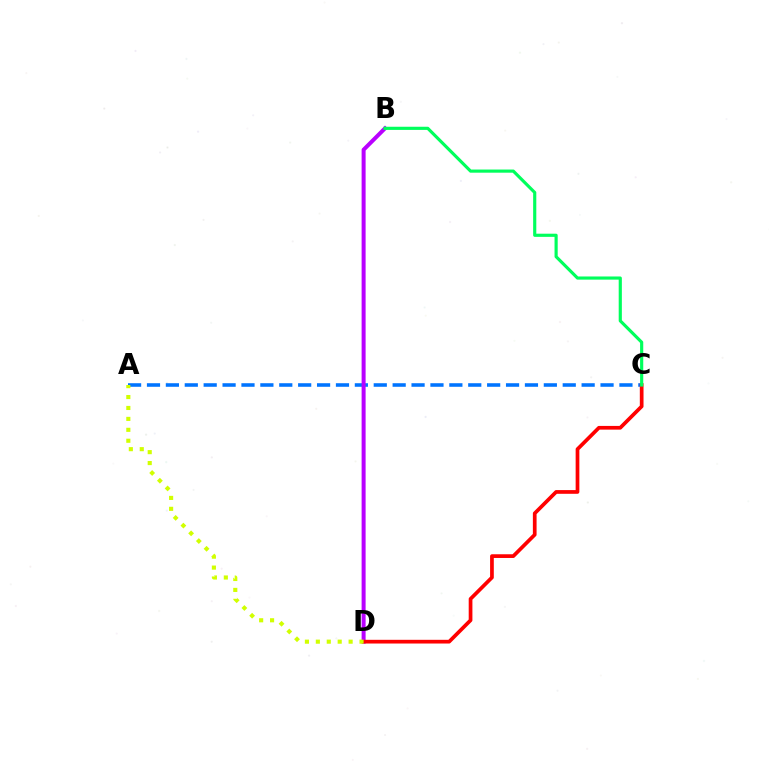{('A', 'C'): [{'color': '#0074ff', 'line_style': 'dashed', 'thickness': 2.57}], ('B', 'D'): [{'color': '#b900ff', 'line_style': 'solid', 'thickness': 2.87}], ('C', 'D'): [{'color': '#ff0000', 'line_style': 'solid', 'thickness': 2.67}], ('B', 'C'): [{'color': '#00ff5c', 'line_style': 'solid', 'thickness': 2.27}], ('A', 'D'): [{'color': '#d1ff00', 'line_style': 'dotted', 'thickness': 2.97}]}